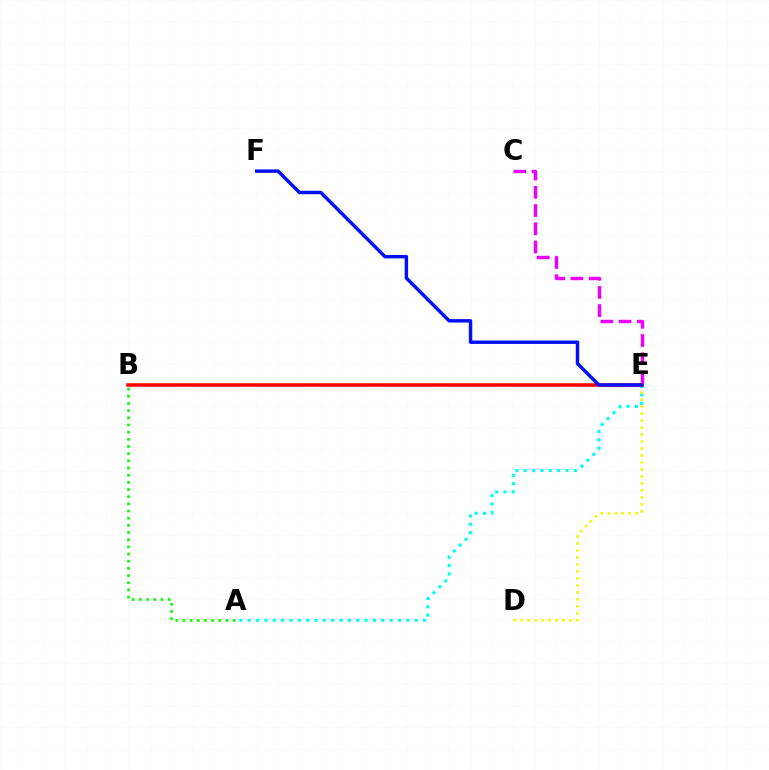{('A', 'E'): [{'color': '#00fff6', 'line_style': 'dotted', 'thickness': 2.27}], ('D', 'E'): [{'color': '#fcf500', 'line_style': 'dotted', 'thickness': 1.9}], ('C', 'E'): [{'color': '#ee00ff', 'line_style': 'dashed', 'thickness': 2.48}], ('B', 'E'): [{'color': '#ff0000', 'line_style': 'solid', 'thickness': 2.53}], ('A', 'B'): [{'color': '#08ff00', 'line_style': 'dotted', 'thickness': 1.95}], ('E', 'F'): [{'color': '#0010ff', 'line_style': 'solid', 'thickness': 2.47}]}